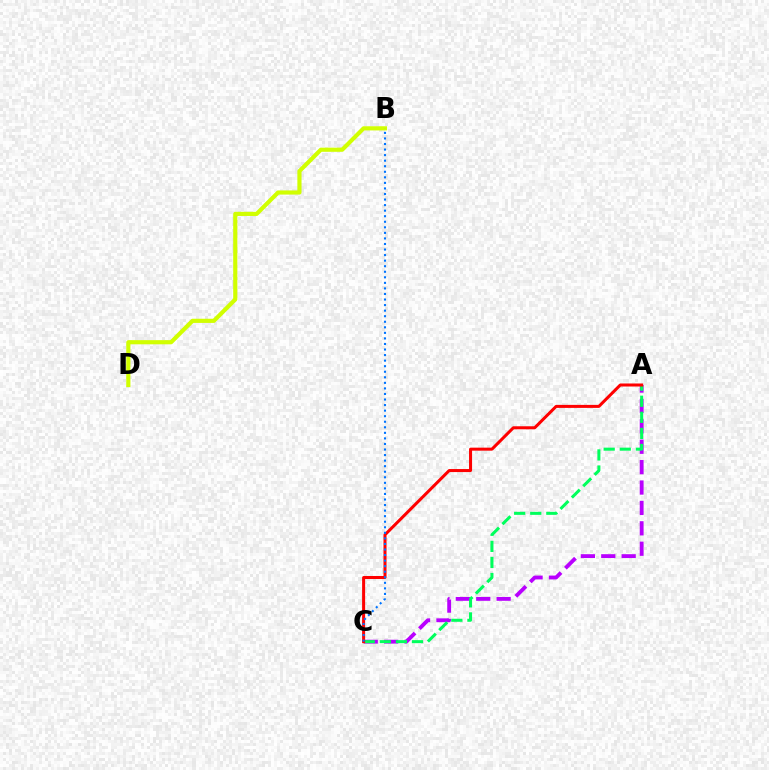{('A', 'C'): [{'color': '#b900ff', 'line_style': 'dashed', 'thickness': 2.77}, {'color': '#00ff5c', 'line_style': 'dashed', 'thickness': 2.18}, {'color': '#ff0000', 'line_style': 'solid', 'thickness': 2.18}], ('B', 'D'): [{'color': '#d1ff00', 'line_style': 'solid', 'thickness': 3.0}], ('B', 'C'): [{'color': '#0074ff', 'line_style': 'dotted', 'thickness': 1.51}]}